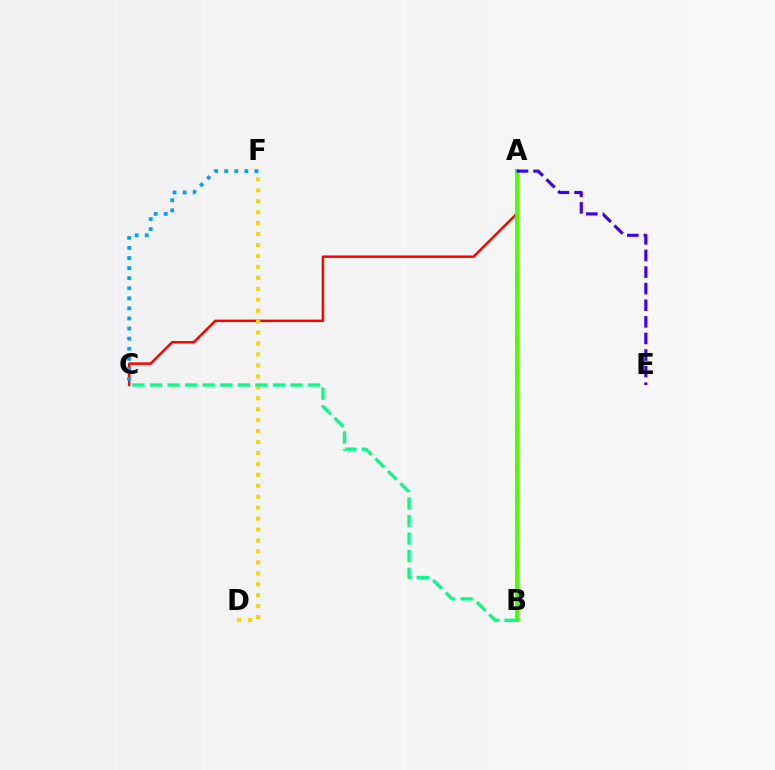{('A', 'B'): [{'color': '#ff00ed', 'line_style': 'dashed', 'thickness': 2.5}, {'color': '#4fff00', 'line_style': 'solid', 'thickness': 2.93}], ('A', 'C'): [{'color': '#ff0000', 'line_style': 'solid', 'thickness': 1.79}], ('D', 'F'): [{'color': '#ffd500', 'line_style': 'dotted', 'thickness': 2.97}], ('C', 'F'): [{'color': '#009eff', 'line_style': 'dotted', 'thickness': 2.74}], ('A', 'E'): [{'color': '#3700ff', 'line_style': 'dashed', 'thickness': 2.25}], ('B', 'C'): [{'color': '#00ff86', 'line_style': 'dashed', 'thickness': 2.39}]}